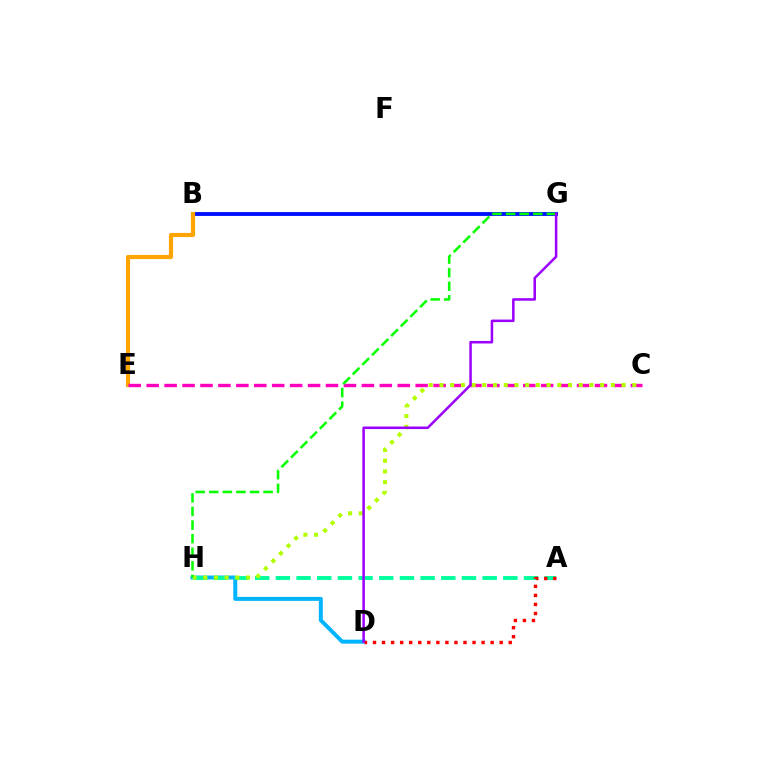{('B', 'G'): [{'color': '#0010ff', 'line_style': 'solid', 'thickness': 2.77}], ('B', 'E'): [{'color': '#ffa500', 'line_style': 'solid', 'thickness': 2.99}], ('D', 'H'): [{'color': '#00b5ff', 'line_style': 'solid', 'thickness': 2.86}], ('C', 'E'): [{'color': '#ff00bd', 'line_style': 'dashed', 'thickness': 2.44}], ('A', 'H'): [{'color': '#00ff9d', 'line_style': 'dashed', 'thickness': 2.81}], ('C', 'H'): [{'color': '#b3ff00', 'line_style': 'dotted', 'thickness': 2.91}], ('G', 'H'): [{'color': '#08ff00', 'line_style': 'dashed', 'thickness': 1.85}], ('A', 'D'): [{'color': '#ff0000', 'line_style': 'dotted', 'thickness': 2.46}], ('D', 'G'): [{'color': '#9b00ff', 'line_style': 'solid', 'thickness': 1.82}]}